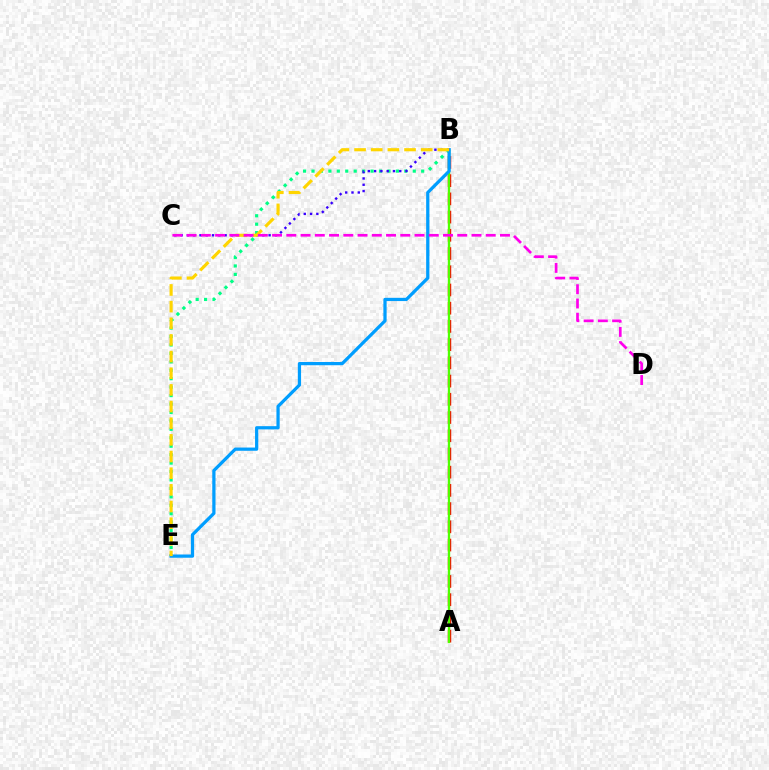{('A', 'B'): [{'color': '#ff0000', 'line_style': 'dashed', 'thickness': 2.48}, {'color': '#4fff00', 'line_style': 'solid', 'thickness': 1.69}], ('B', 'E'): [{'color': '#00ff86', 'line_style': 'dotted', 'thickness': 2.29}, {'color': '#009eff', 'line_style': 'solid', 'thickness': 2.33}, {'color': '#ffd500', 'line_style': 'dashed', 'thickness': 2.26}], ('B', 'C'): [{'color': '#3700ff', 'line_style': 'dotted', 'thickness': 1.71}], ('C', 'D'): [{'color': '#ff00ed', 'line_style': 'dashed', 'thickness': 1.93}]}